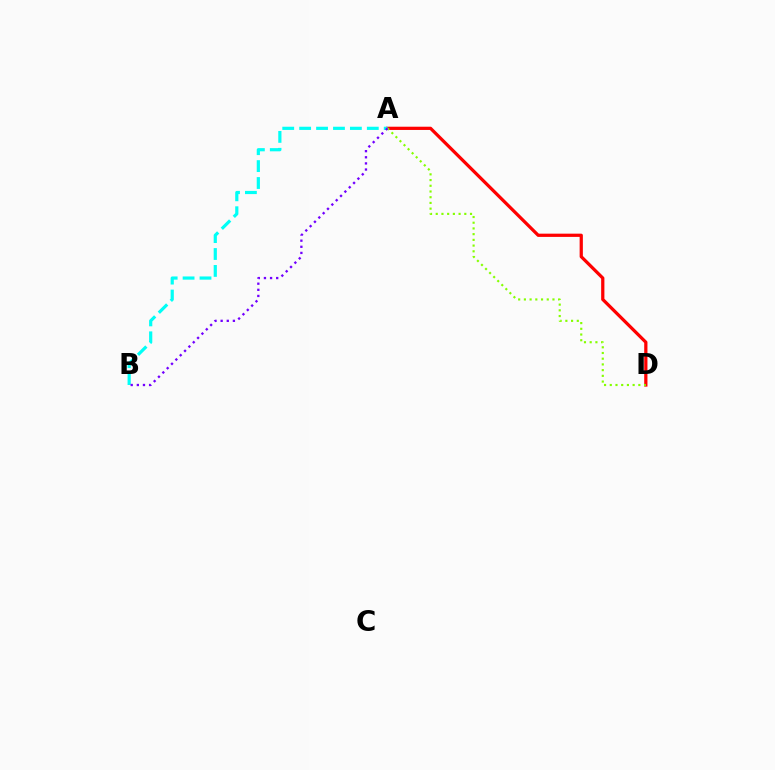{('A', 'D'): [{'color': '#ff0000', 'line_style': 'solid', 'thickness': 2.33}, {'color': '#84ff00', 'line_style': 'dotted', 'thickness': 1.55}], ('A', 'B'): [{'color': '#00fff6', 'line_style': 'dashed', 'thickness': 2.3}, {'color': '#7200ff', 'line_style': 'dotted', 'thickness': 1.66}]}